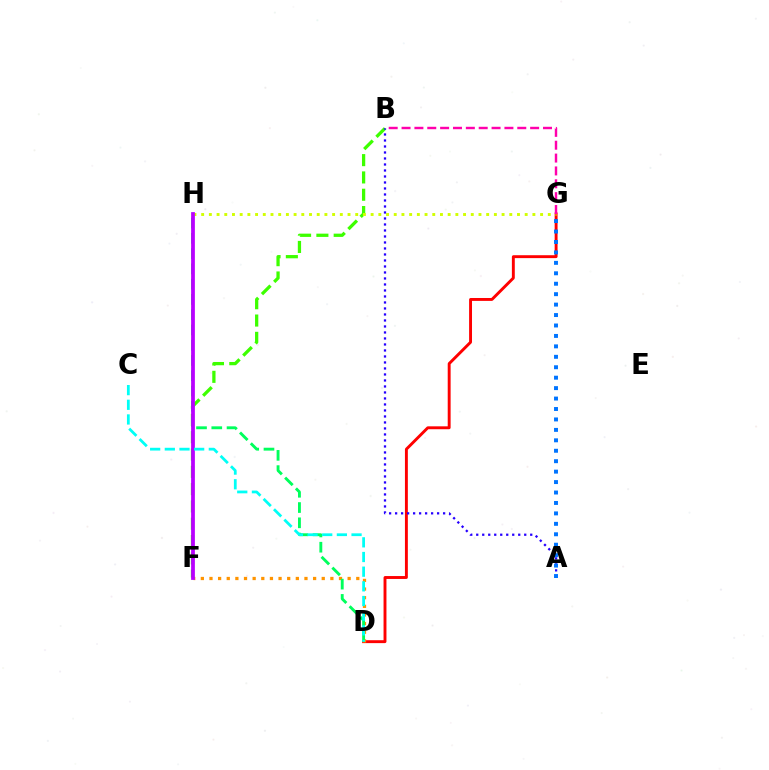{('B', 'F'): [{'color': '#3dff00', 'line_style': 'dashed', 'thickness': 2.35}], ('D', 'G'): [{'color': '#ff0000', 'line_style': 'solid', 'thickness': 2.09}], ('D', 'F'): [{'color': '#ff9400', 'line_style': 'dotted', 'thickness': 2.35}], ('A', 'B'): [{'color': '#2500ff', 'line_style': 'dotted', 'thickness': 1.63}], ('D', 'H'): [{'color': '#00ff5c', 'line_style': 'dashed', 'thickness': 2.07}], ('G', 'H'): [{'color': '#d1ff00', 'line_style': 'dotted', 'thickness': 2.09}], ('A', 'G'): [{'color': '#0074ff', 'line_style': 'dotted', 'thickness': 2.84}], ('F', 'H'): [{'color': '#b900ff', 'line_style': 'solid', 'thickness': 2.7}], ('C', 'D'): [{'color': '#00fff6', 'line_style': 'dashed', 'thickness': 1.99}], ('B', 'G'): [{'color': '#ff00ac', 'line_style': 'dashed', 'thickness': 1.75}]}